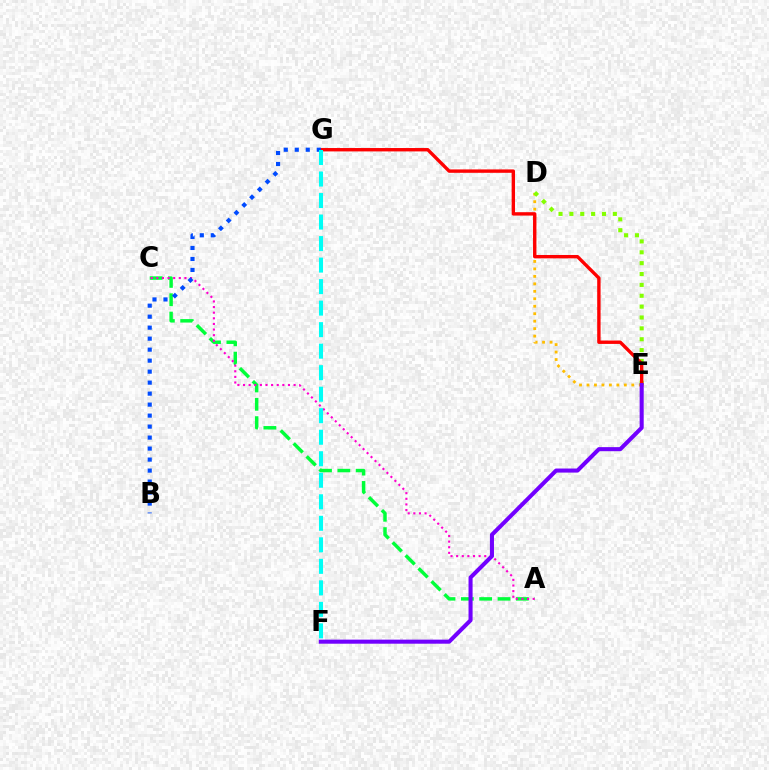{('A', 'C'): [{'color': '#00ff39', 'line_style': 'dashed', 'thickness': 2.49}, {'color': '#ff00cf', 'line_style': 'dotted', 'thickness': 1.53}], ('D', 'E'): [{'color': '#ffbd00', 'line_style': 'dotted', 'thickness': 2.03}, {'color': '#84ff00', 'line_style': 'dotted', 'thickness': 2.95}], ('E', 'G'): [{'color': '#ff0000', 'line_style': 'solid', 'thickness': 2.44}], ('B', 'G'): [{'color': '#004bff', 'line_style': 'dotted', 'thickness': 2.99}], ('E', 'F'): [{'color': '#7200ff', 'line_style': 'solid', 'thickness': 2.92}], ('F', 'G'): [{'color': '#00fff6', 'line_style': 'dashed', 'thickness': 2.92}]}